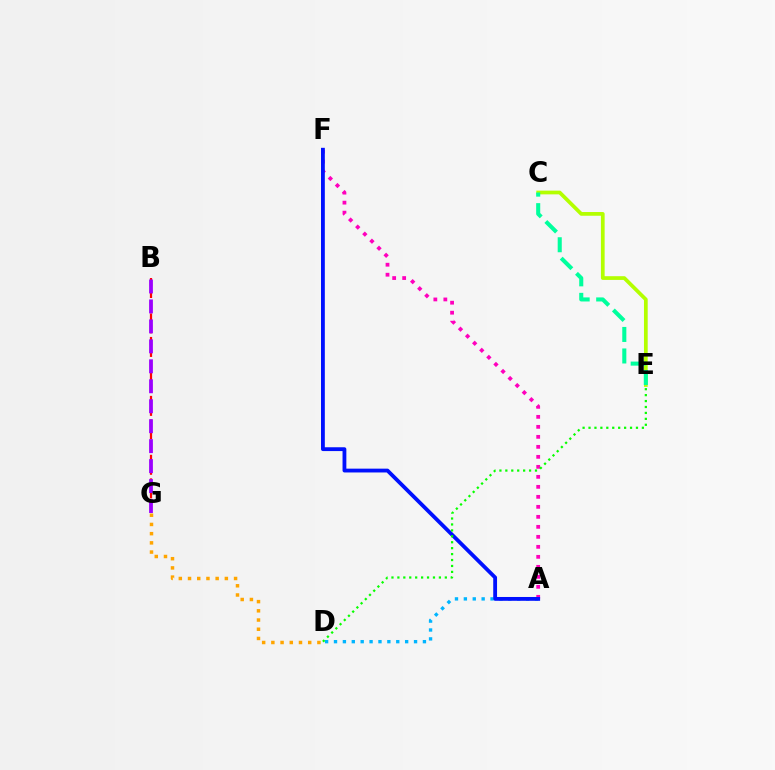{('C', 'E'): [{'color': '#b3ff00', 'line_style': 'solid', 'thickness': 2.68}, {'color': '#00ff9d', 'line_style': 'dashed', 'thickness': 2.92}], ('A', 'D'): [{'color': '#00b5ff', 'line_style': 'dotted', 'thickness': 2.42}], ('D', 'G'): [{'color': '#ffa500', 'line_style': 'dotted', 'thickness': 2.5}], ('A', 'F'): [{'color': '#ff00bd', 'line_style': 'dotted', 'thickness': 2.72}, {'color': '#0010ff', 'line_style': 'solid', 'thickness': 2.75}], ('B', 'G'): [{'color': '#ff0000', 'line_style': 'dashed', 'thickness': 1.6}, {'color': '#9b00ff', 'line_style': 'dashed', 'thickness': 2.71}], ('D', 'E'): [{'color': '#08ff00', 'line_style': 'dotted', 'thickness': 1.61}]}